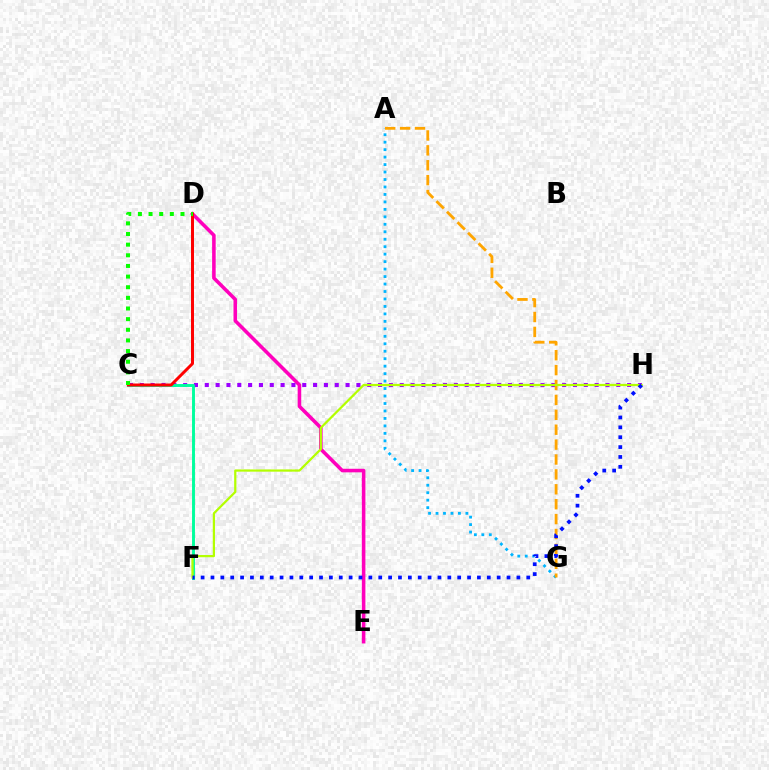{('A', 'G'): [{'color': '#00b5ff', 'line_style': 'dotted', 'thickness': 2.03}, {'color': '#ffa500', 'line_style': 'dashed', 'thickness': 2.02}], ('D', 'E'): [{'color': '#ff00bd', 'line_style': 'solid', 'thickness': 2.56}], ('C', 'H'): [{'color': '#9b00ff', 'line_style': 'dotted', 'thickness': 2.94}], ('C', 'F'): [{'color': '#00ff9d', 'line_style': 'solid', 'thickness': 2.1}], ('C', 'D'): [{'color': '#ff0000', 'line_style': 'solid', 'thickness': 2.14}, {'color': '#08ff00', 'line_style': 'dotted', 'thickness': 2.89}], ('F', 'H'): [{'color': '#b3ff00', 'line_style': 'solid', 'thickness': 1.6}, {'color': '#0010ff', 'line_style': 'dotted', 'thickness': 2.68}]}